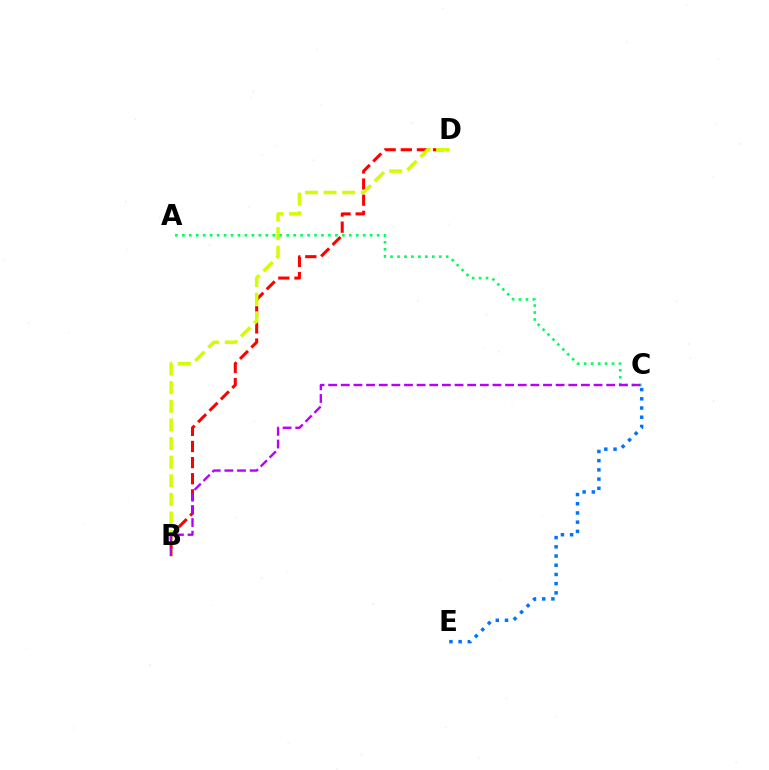{('A', 'C'): [{'color': '#00ff5c', 'line_style': 'dotted', 'thickness': 1.89}], ('B', 'D'): [{'color': '#ff0000', 'line_style': 'dashed', 'thickness': 2.19}, {'color': '#d1ff00', 'line_style': 'dashed', 'thickness': 2.53}], ('C', 'E'): [{'color': '#0074ff', 'line_style': 'dotted', 'thickness': 2.5}], ('B', 'C'): [{'color': '#b900ff', 'line_style': 'dashed', 'thickness': 1.72}]}